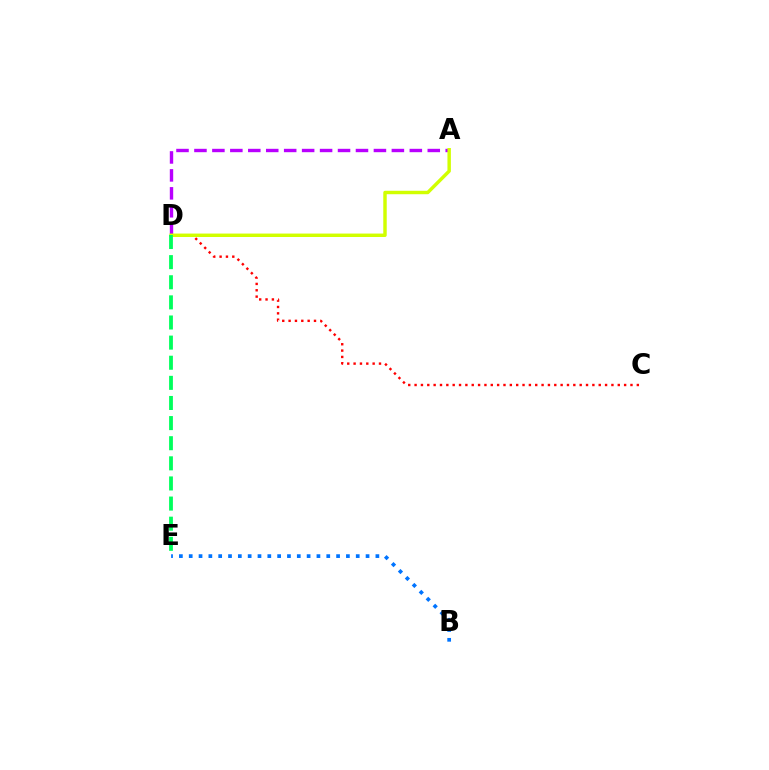{('C', 'D'): [{'color': '#ff0000', 'line_style': 'dotted', 'thickness': 1.73}], ('A', 'D'): [{'color': '#b900ff', 'line_style': 'dashed', 'thickness': 2.44}, {'color': '#d1ff00', 'line_style': 'solid', 'thickness': 2.48}], ('B', 'E'): [{'color': '#0074ff', 'line_style': 'dotted', 'thickness': 2.67}], ('D', 'E'): [{'color': '#00ff5c', 'line_style': 'dashed', 'thickness': 2.73}]}